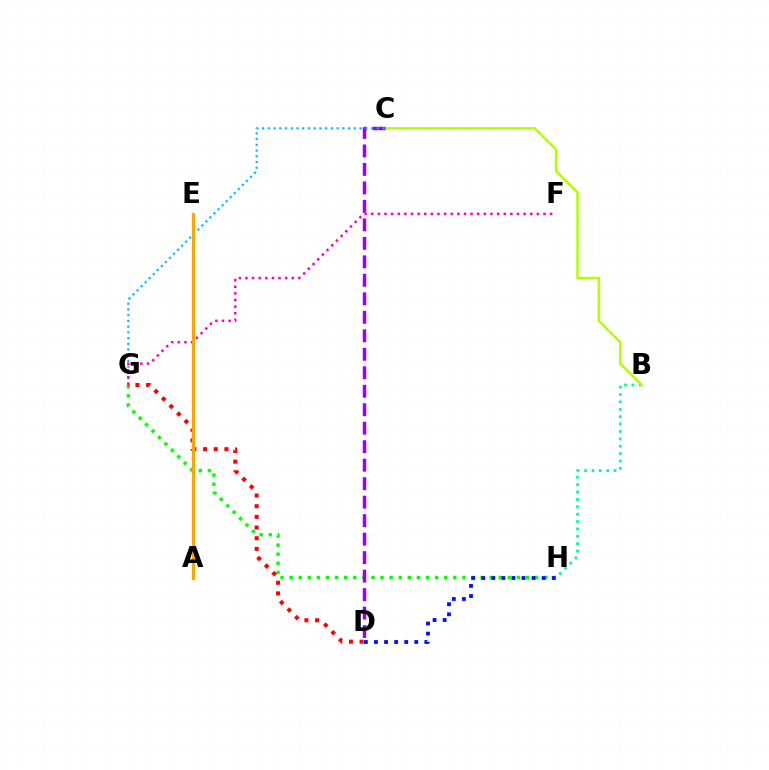{('B', 'H'): [{'color': '#00ff9d', 'line_style': 'dotted', 'thickness': 2.01}], ('B', 'C'): [{'color': '#b3ff00', 'line_style': 'solid', 'thickness': 1.8}], ('G', 'H'): [{'color': '#08ff00', 'line_style': 'dotted', 'thickness': 2.47}], ('C', 'D'): [{'color': '#9b00ff', 'line_style': 'dashed', 'thickness': 2.51}], ('C', 'G'): [{'color': '#00b5ff', 'line_style': 'dotted', 'thickness': 1.56}], ('D', 'H'): [{'color': '#0010ff', 'line_style': 'dotted', 'thickness': 2.74}], ('F', 'G'): [{'color': '#ff00bd', 'line_style': 'dotted', 'thickness': 1.8}], ('D', 'G'): [{'color': '#ff0000', 'line_style': 'dotted', 'thickness': 2.9}], ('A', 'E'): [{'color': '#ffa500', 'line_style': 'solid', 'thickness': 2.26}]}